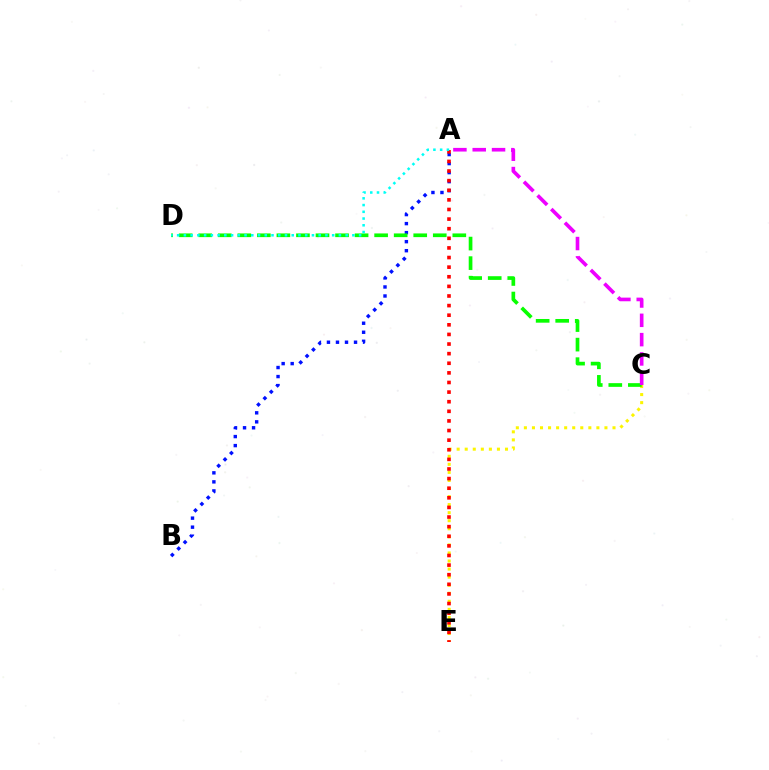{('C', 'E'): [{'color': '#fcf500', 'line_style': 'dotted', 'thickness': 2.19}], ('A', 'B'): [{'color': '#0010ff', 'line_style': 'dotted', 'thickness': 2.45}], ('C', 'D'): [{'color': '#08ff00', 'line_style': 'dashed', 'thickness': 2.66}], ('A', 'E'): [{'color': '#ff0000', 'line_style': 'dotted', 'thickness': 2.61}], ('A', 'C'): [{'color': '#ee00ff', 'line_style': 'dashed', 'thickness': 2.62}], ('A', 'D'): [{'color': '#00fff6', 'line_style': 'dotted', 'thickness': 1.83}]}